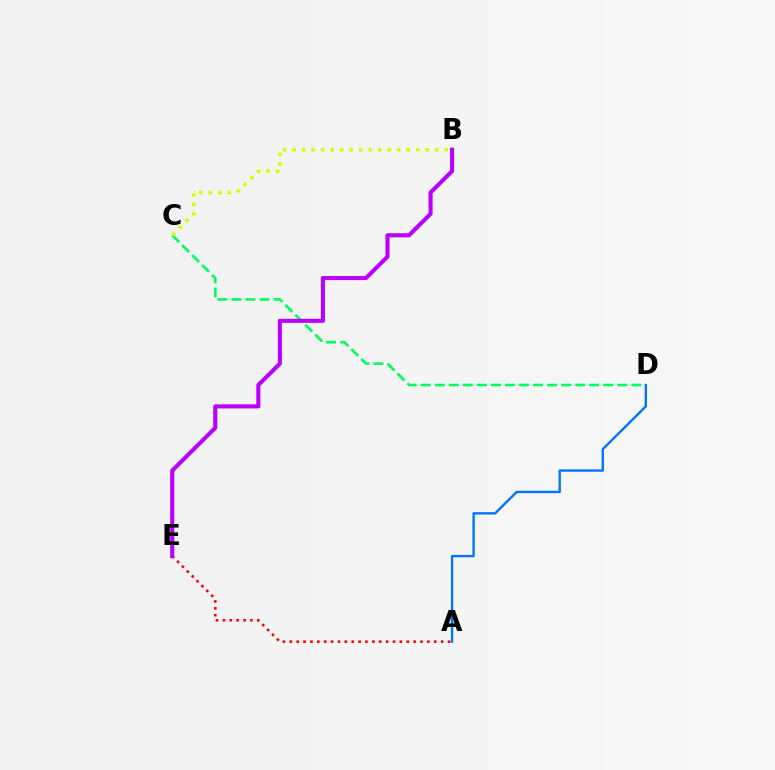{('A', 'E'): [{'color': '#ff0000', 'line_style': 'dotted', 'thickness': 1.87}], ('C', 'D'): [{'color': '#00ff5c', 'line_style': 'dashed', 'thickness': 1.91}], ('B', 'E'): [{'color': '#b900ff', 'line_style': 'solid', 'thickness': 2.93}], ('A', 'D'): [{'color': '#0074ff', 'line_style': 'solid', 'thickness': 1.71}], ('B', 'C'): [{'color': '#d1ff00', 'line_style': 'dotted', 'thickness': 2.58}]}